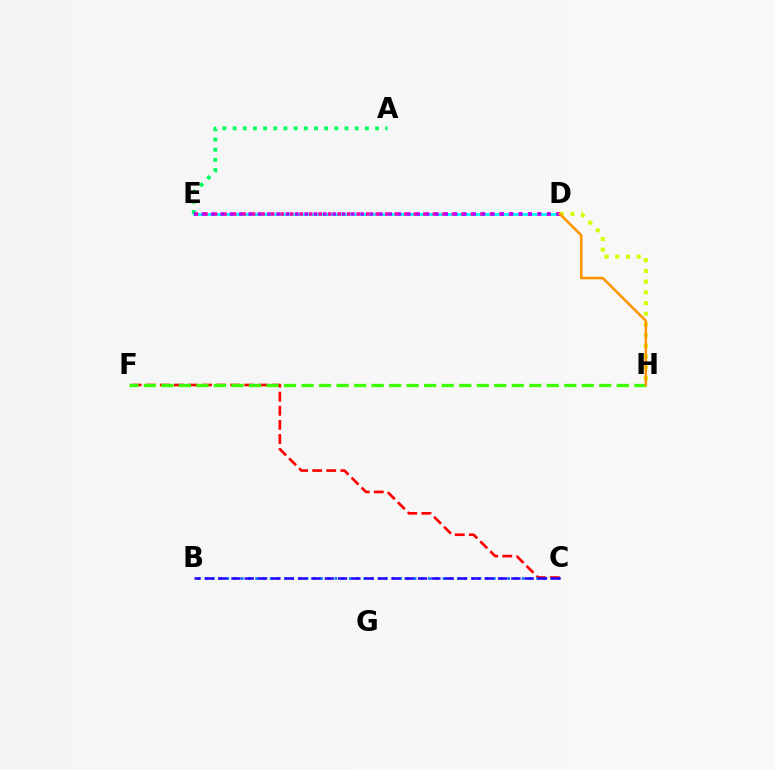{('A', 'E'): [{'color': '#00ff5c', 'line_style': 'dotted', 'thickness': 2.76}], ('C', 'F'): [{'color': '#ff0000', 'line_style': 'dashed', 'thickness': 1.91}], ('D', 'E'): [{'color': '#00fff6', 'line_style': 'solid', 'thickness': 2.04}, {'color': '#ff00ac', 'line_style': 'dotted', 'thickness': 2.59}, {'color': '#b900ff', 'line_style': 'dotted', 'thickness': 2.54}], ('D', 'H'): [{'color': '#d1ff00', 'line_style': 'dotted', 'thickness': 2.91}, {'color': '#ff9400', 'line_style': 'solid', 'thickness': 1.83}], ('B', 'C'): [{'color': '#0074ff', 'line_style': 'dotted', 'thickness': 1.96}, {'color': '#2500ff', 'line_style': 'dashed', 'thickness': 1.81}], ('F', 'H'): [{'color': '#3dff00', 'line_style': 'dashed', 'thickness': 2.38}]}